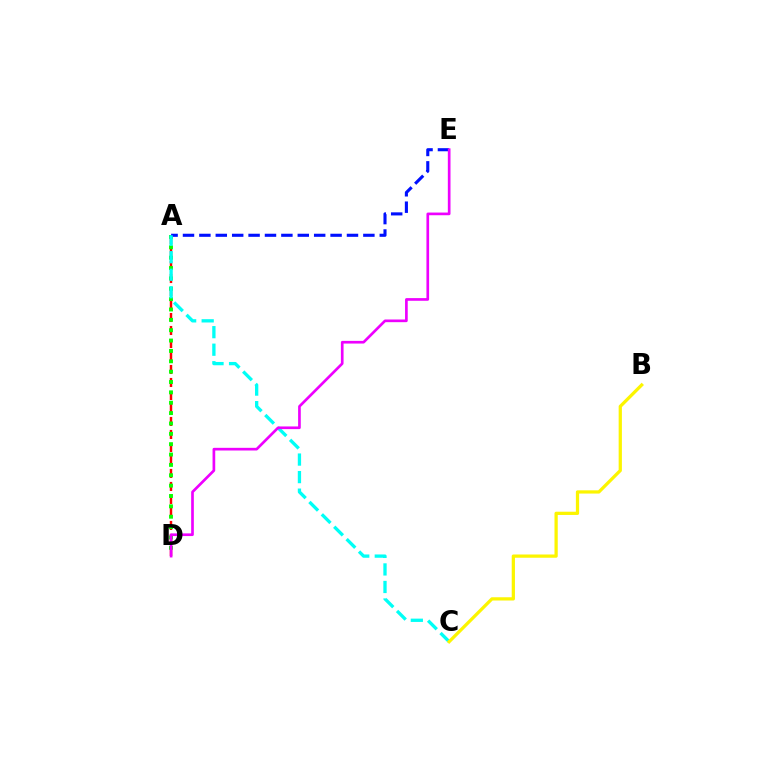{('A', 'D'): [{'color': '#ff0000', 'line_style': 'dashed', 'thickness': 1.77}, {'color': '#08ff00', 'line_style': 'dotted', 'thickness': 2.82}], ('A', 'E'): [{'color': '#0010ff', 'line_style': 'dashed', 'thickness': 2.23}], ('A', 'C'): [{'color': '#00fff6', 'line_style': 'dashed', 'thickness': 2.38}], ('D', 'E'): [{'color': '#ee00ff', 'line_style': 'solid', 'thickness': 1.93}], ('B', 'C'): [{'color': '#fcf500', 'line_style': 'solid', 'thickness': 2.34}]}